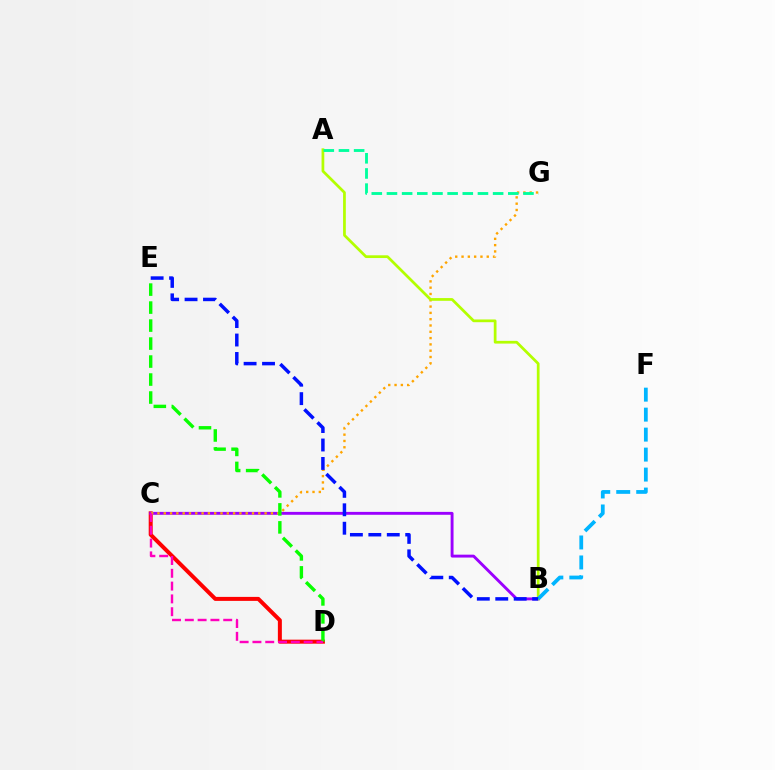{('C', 'D'): [{'color': '#ff0000', 'line_style': 'solid', 'thickness': 2.87}, {'color': '#ff00bd', 'line_style': 'dashed', 'thickness': 1.74}], ('B', 'C'): [{'color': '#9b00ff', 'line_style': 'solid', 'thickness': 2.08}], ('C', 'G'): [{'color': '#ffa500', 'line_style': 'dotted', 'thickness': 1.71}], ('D', 'E'): [{'color': '#08ff00', 'line_style': 'dashed', 'thickness': 2.44}], ('A', 'B'): [{'color': '#b3ff00', 'line_style': 'solid', 'thickness': 1.97}], ('B', 'F'): [{'color': '#00b5ff', 'line_style': 'dashed', 'thickness': 2.71}], ('A', 'G'): [{'color': '#00ff9d', 'line_style': 'dashed', 'thickness': 2.06}], ('B', 'E'): [{'color': '#0010ff', 'line_style': 'dashed', 'thickness': 2.5}]}